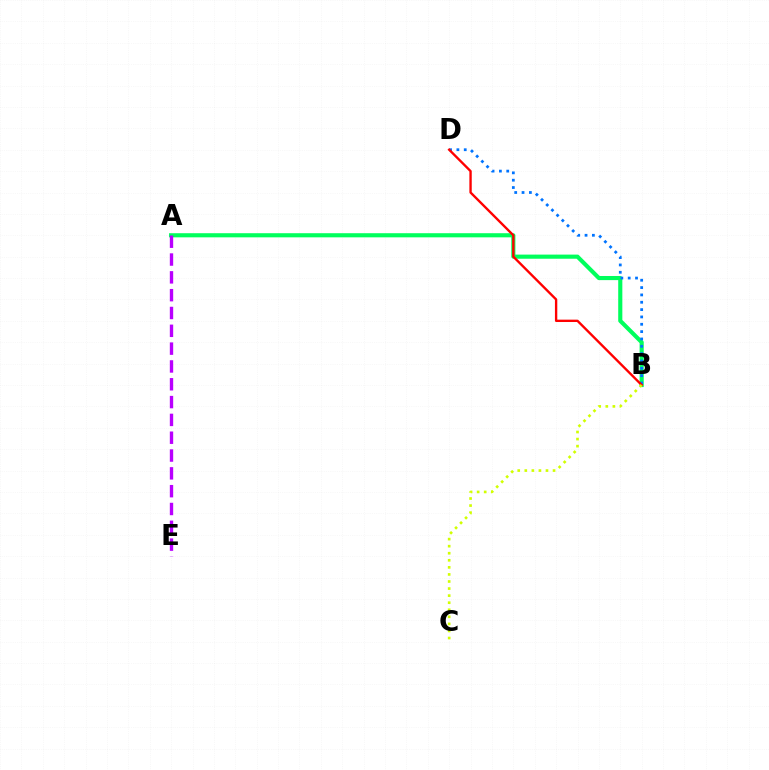{('A', 'B'): [{'color': '#00ff5c', 'line_style': 'solid', 'thickness': 2.97}], ('B', 'D'): [{'color': '#0074ff', 'line_style': 'dotted', 'thickness': 1.99}, {'color': '#ff0000', 'line_style': 'solid', 'thickness': 1.7}], ('B', 'C'): [{'color': '#d1ff00', 'line_style': 'dotted', 'thickness': 1.92}], ('A', 'E'): [{'color': '#b900ff', 'line_style': 'dashed', 'thickness': 2.42}]}